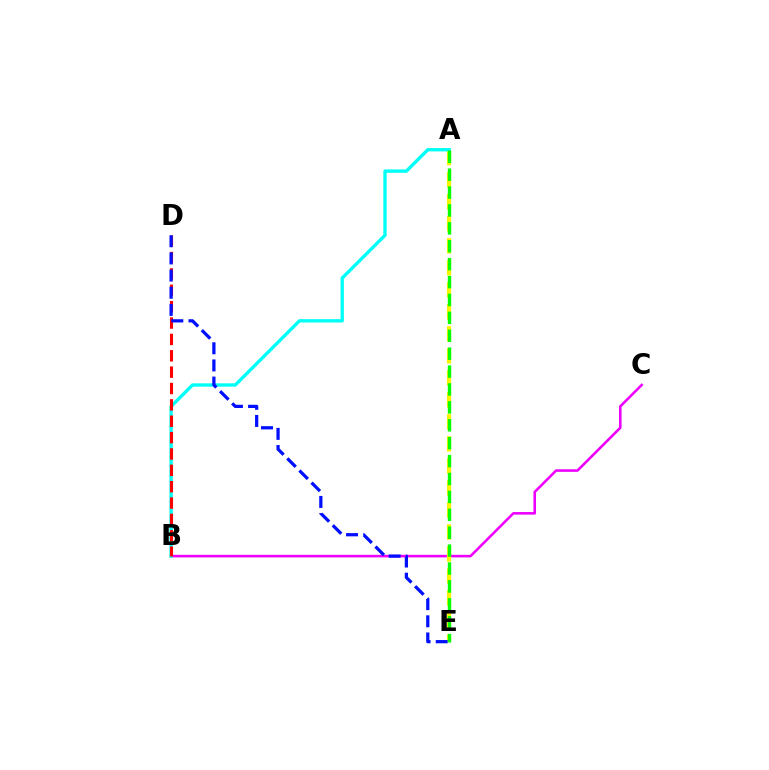{('B', 'C'): [{'color': '#ee00ff', 'line_style': 'solid', 'thickness': 1.86}], ('A', 'E'): [{'color': '#fcf500', 'line_style': 'dashed', 'thickness': 2.99}, {'color': '#08ff00', 'line_style': 'dashed', 'thickness': 2.43}], ('A', 'B'): [{'color': '#00fff6', 'line_style': 'solid', 'thickness': 2.41}], ('B', 'D'): [{'color': '#ff0000', 'line_style': 'dashed', 'thickness': 2.22}], ('D', 'E'): [{'color': '#0010ff', 'line_style': 'dashed', 'thickness': 2.33}]}